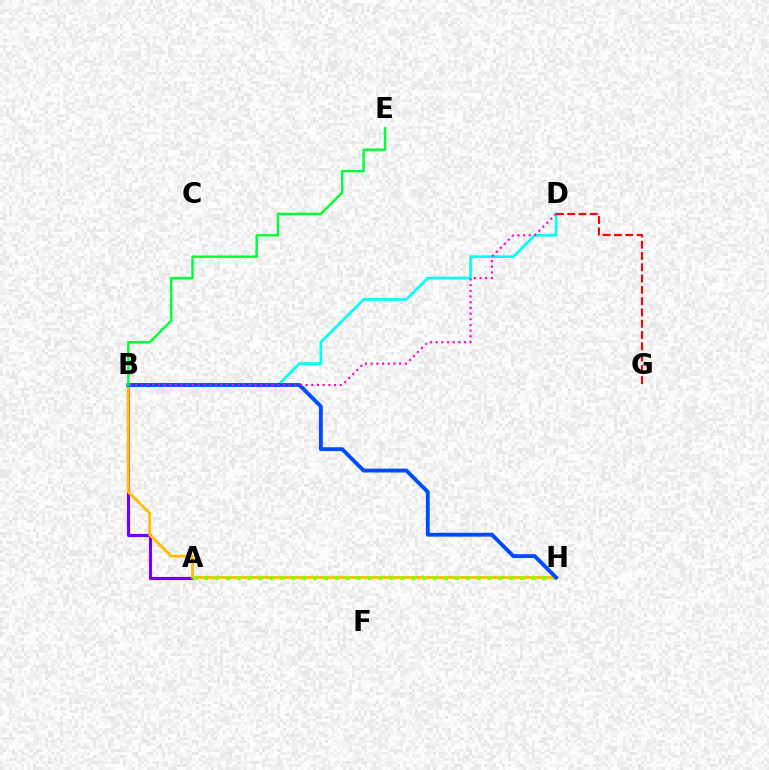{('A', 'B'): [{'color': '#7200ff', 'line_style': 'solid', 'thickness': 2.27}], ('B', 'H'): [{'color': '#ffbd00', 'line_style': 'solid', 'thickness': 2.04}, {'color': '#004bff', 'line_style': 'solid', 'thickness': 2.79}], ('A', 'H'): [{'color': '#84ff00', 'line_style': 'dotted', 'thickness': 2.96}], ('B', 'D'): [{'color': '#00fff6', 'line_style': 'solid', 'thickness': 1.94}, {'color': '#ff00cf', 'line_style': 'dotted', 'thickness': 1.54}], ('D', 'G'): [{'color': '#ff0000', 'line_style': 'dashed', 'thickness': 1.53}], ('B', 'E'): [{'color': '#00ff39', 'line_style': 'solid', 'thickness': 1.76}]}